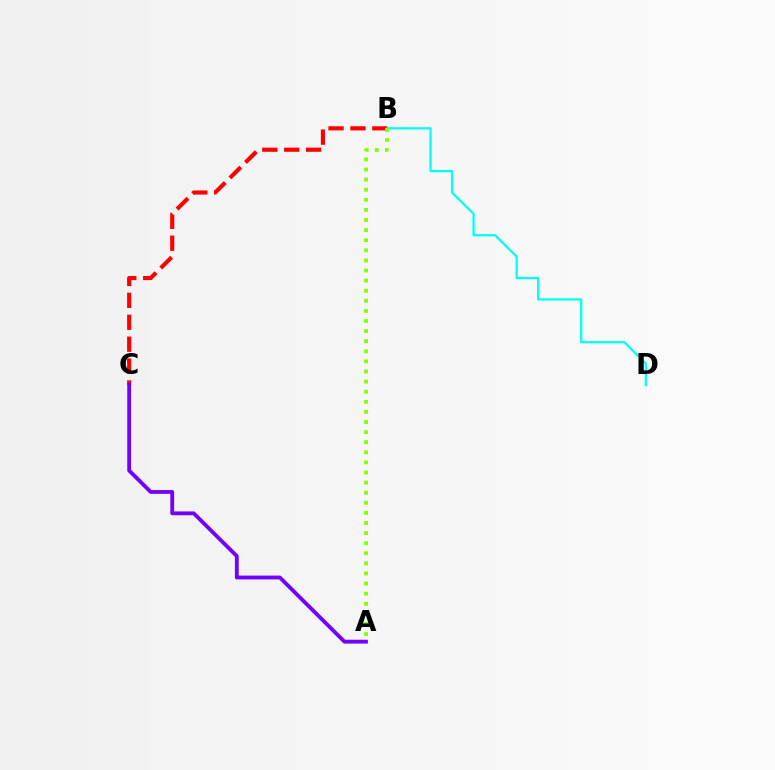{('B', 'C'): [{'color': '#ff0000', 'line_style': 'dashed', 'thickness': 2.98}], ('B', 'D'): [{'color': '#00fff6', 'line_style': 'solid', 'thickness': 1.63}], ('A', 'B'): [{'color': '#84ff00', 'line_style': 'dotted', 'thickness': 2.74}], ('A', 'C'): [{'color': '#7200ff', 'line_style': 'solid', 'thickness': 2.76}]}